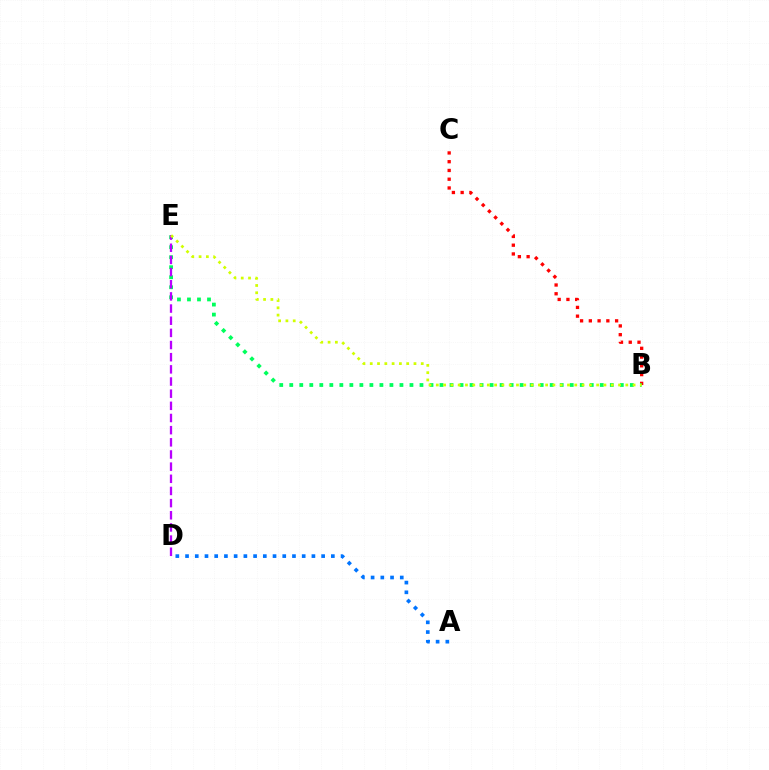{('B', 'C'): [{'color': '#ff0000', 'line_style': 'dotted', 'thickness': 2.38}], ('B', 'E'): [{'color': '#00ff5c', 'line_style': 'dotted', 'thickness': 2.72}, {'color': '#d1ff00', 'line_style': 'dotted', 'thickness': 1.98}], ('A', 'D'): [{'color': '#0074ff', 'line_style': 'dotted', 'thickness': 2.64}], ('D', 'E'): [{'color': '#b900ff', 'line_style': 'dashed', 'thickness': 1.65}]}